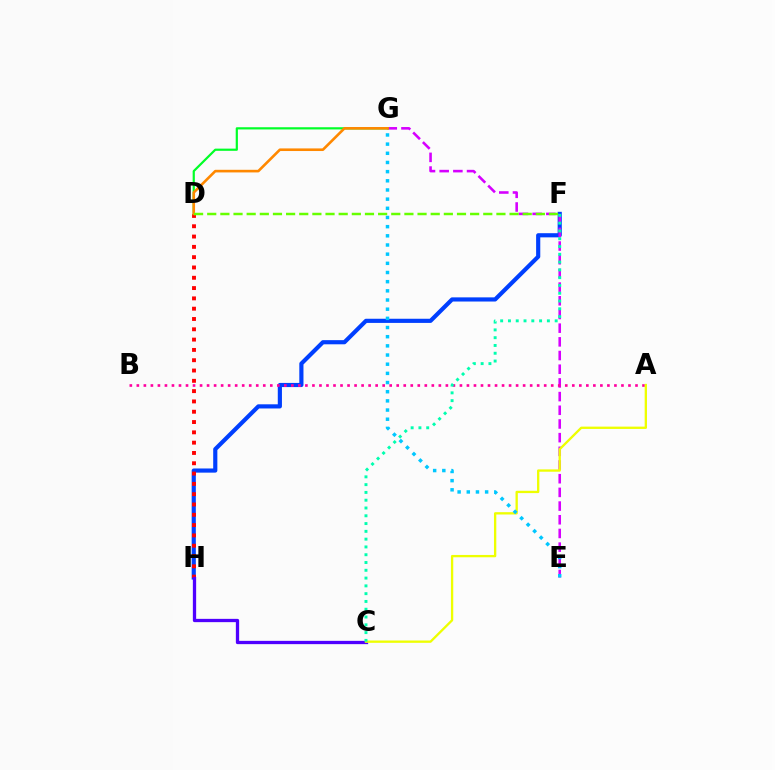{('F', 'H'): [{'color': '#003fff', 'line_style': 'solid', 'thickness': 2.99}], ('E', 'G'): [{'color': '#d600ff', 'line_style': 'dashed', 'thickness': 1.86}, {'color': '#00c7ff', 'line_style': 'dotted', 'thickness': 2.49}], ('D', 'H'): [{'color': '#ff0000', 'line_style': 'dotted', 'thickness': 2.8}], ('D', 'G'): [{'color': '#00ff27', 'line_style': 'solid', 'thickness': 1.58}, {'color': '#ff8800', 'line_style': 'solid', 'thickness': 1.88}], ('A', 'B'): [{'color': '#ff00a0', 'line_style': 'dotted', 'thickness': 1.91}], ('C', 'H'): [{'color': '#4f00ff', 'line_style': 'solid', 'thickness': 2.37}], ('A', 'C'): [{'color': '#eeff00', 'line_style': 'solid', 'thickness': 1.67}], ('D', 'F'): [{'color': '#66ff00', 'line_style': 'dashed', 'thickness': 1.79}], ('C', 'F'): [{'color': '#00ffaf', 'line_style': 'dotted', 'thickness': 2.12}]}